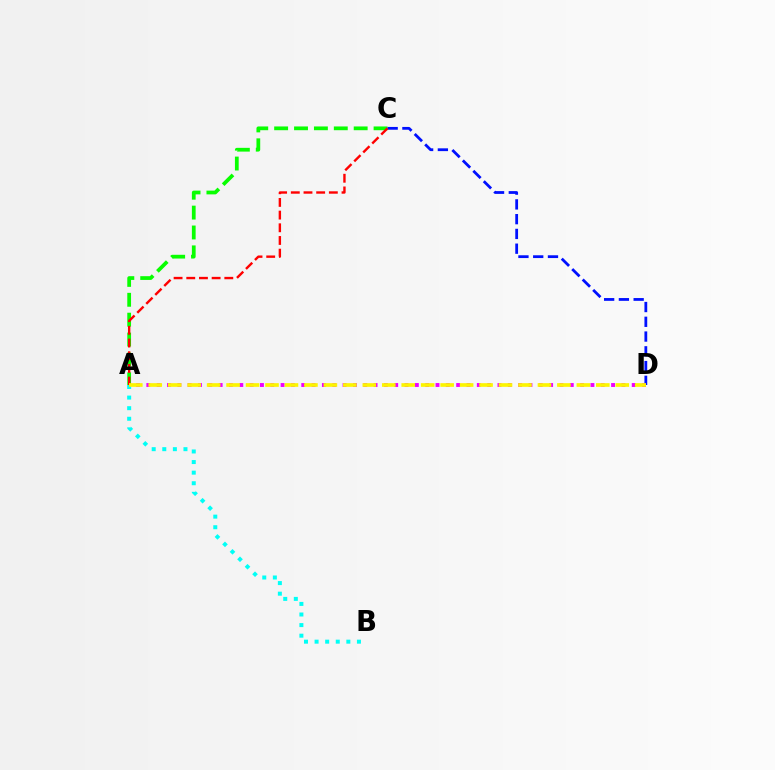{('A', 'C'): [{'color': '#08ff00', 'line_style': 'dashed', 'thickness': 2.7}, {'color': '#ff0000', 'line_style': 'dashed', 'thickness': 1.72}], ('C', 'D'): [{'color': '#0010ff', 'line_style': 'dashed', 'thickness': 2.01}], ('A', 'B'): [{'color': '#00fff6', 'line_style': 'dotted', 'thickness': 2.88}], ('A', 'D'): [{'color': '#ee00ff', 'line_style': 'dotted', 'thickness': 2.81}, {'color': '#fcf500', 'line_style': 'dashed', 'thickness': 2.64}]}